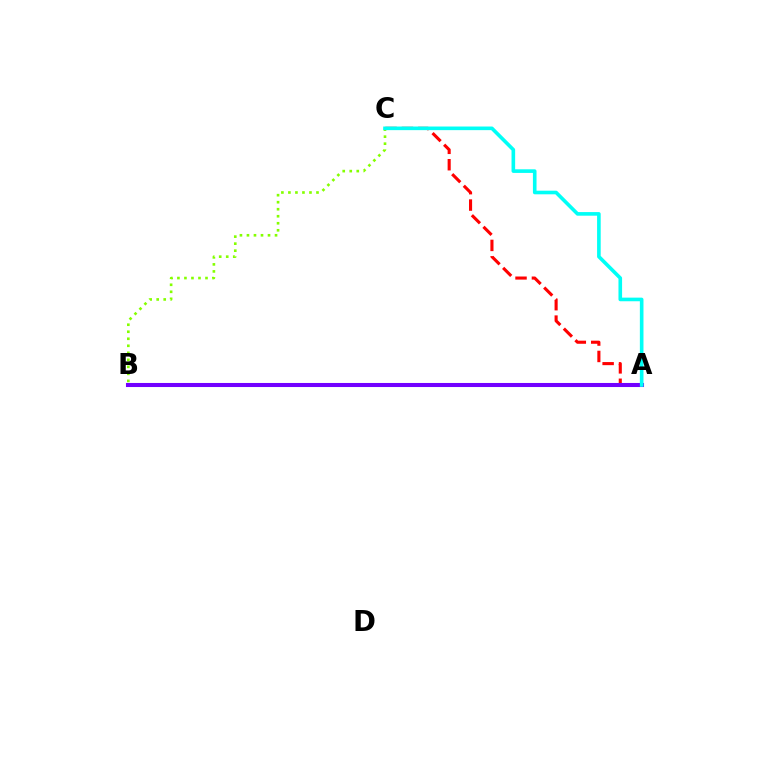{('B', 'C'): [{'color': '#84ff00', 'line_style': 'dotted', 'thickness': 1.91}], ('A', 'C'): [{'color': '#ff0000', 'line_style': 'dashed', 'thickness': 2.23}, {'color': '#00fff6', 'line_style': 'solid', 'thickness': 2.6}], ('A', 'B'): [{'color': '#7200ff', 'line_style': 'solid', 'thickness': 2.92}]}